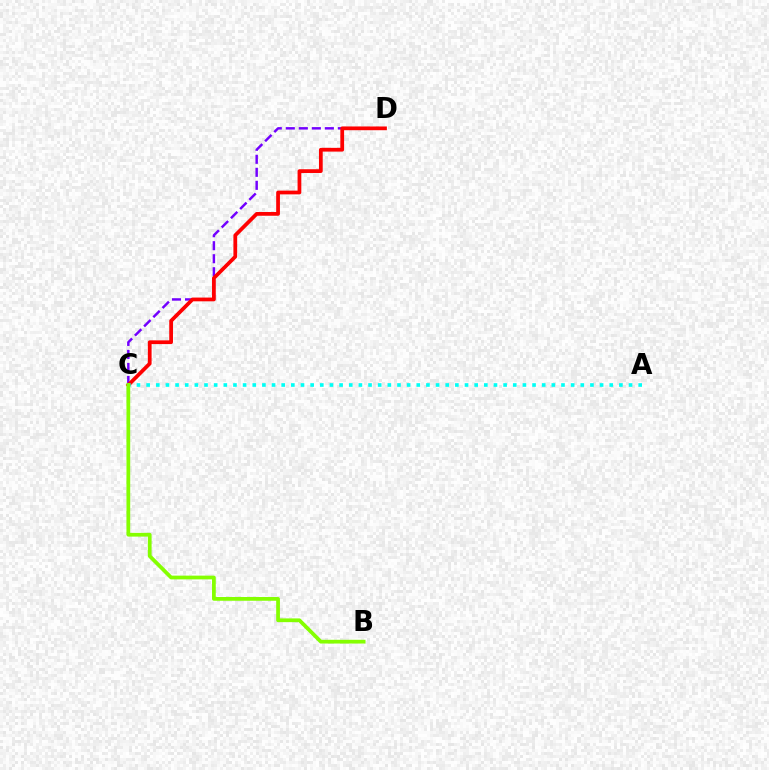{('C', 'D'): [{'color': '#7200ff', 'line_style': 'dashed', 'thickness': 1.77}, {'color': '#ff0000', 'line_style': 'solid', 'thickness': 2.7}], ('A', 'C'): [{'color': '#00fff6', 'line_style': 'dotted', 'thickness': 2.62}], ('B', 'C'): [{'color': '#84ff00', 'line_style': 'solid', 'thickness': 2.7}]}